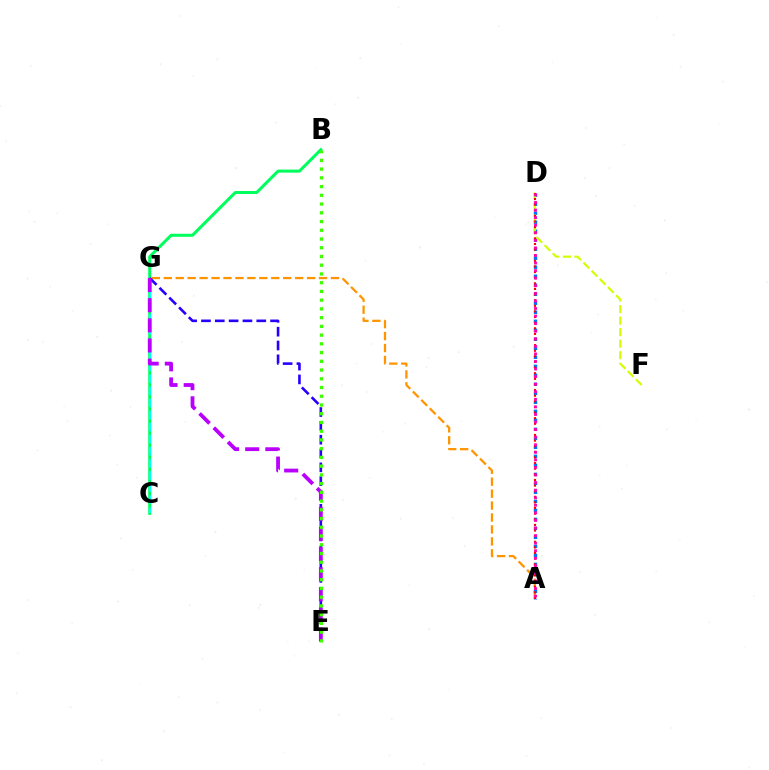{('B', 'C'): [{'color': '#00ff5c', 'line_style': 'solid', 'thickness': 2.18}], ('C', 'G'): [{'color': '#00fff6', 'line_style': 'dashed', 'thickness': 1.64}], ('A', 'G'): [{'color': '#ff9400', 'line_style': 'dashed', 'thickness': 1.62}], ('E', 'G'): [{'color': '#2500ff', 'line_style': 'dashed', 'thickness': 1.88}, {'color': '#b900ff', 'line_style': 'dashed', 'thickness': 2.73}], ('A', 'D'): [{'color': '#0074ff', 'line_style': 'dotted', 'thickness': 2.45}, {'color': '#ff0000', 'line_style': 'dotted', 'thickness': 1.53}, {'color': '#ff00ac', 'line_style': 'dotted', 'thickness': 2.06}], ('B', 'E'): [{'color': '#3dff00', 'line_style': 'dotted', 'thickness': 2.37}], ('D', 'F'): [{'color': '#d1ff00', 'line_style': 'dashed', 'thickness': 1.57}]}